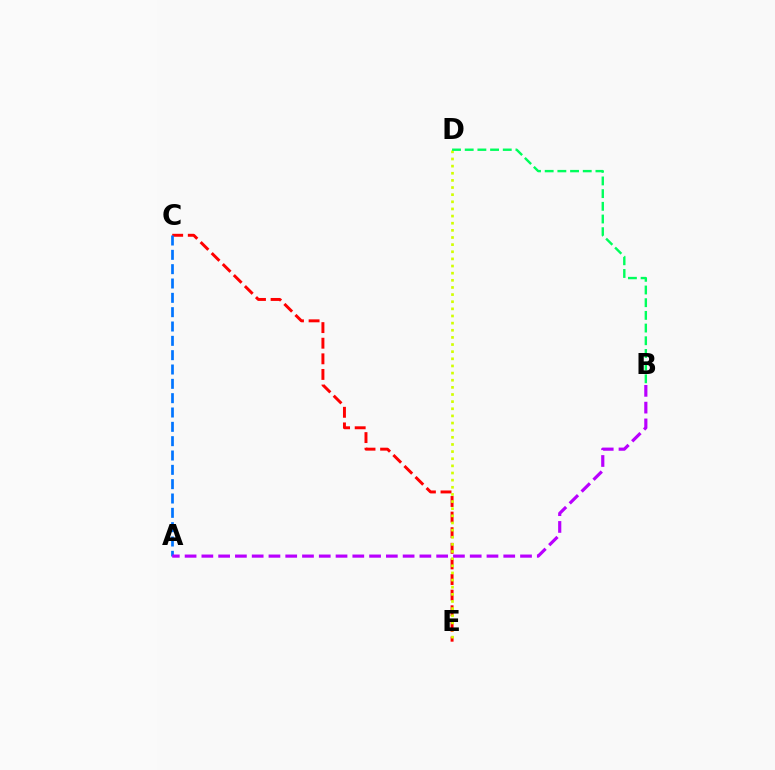{('C', 'E'): [{'color': '#ff0000', 'line_style': 'dashed', 'thickness': 2.12}], ('D', 'E'): [{'color': '#d1ff00', 'line_style': 'dotted', 'thickness': 1.94}], ('B', 'D'): [{'color': '#00ff5c', 'line_style': 'dashed', 'thickness': 1.72}], ('A', 'C'): [{'color': '#0074ff', 'line_style': 'dashed', 'thickness': 1.95}], ('A', 'B'): [{'color': '#b900ff', 'line_style': 'dashed', 'thickness': 2.28}]}